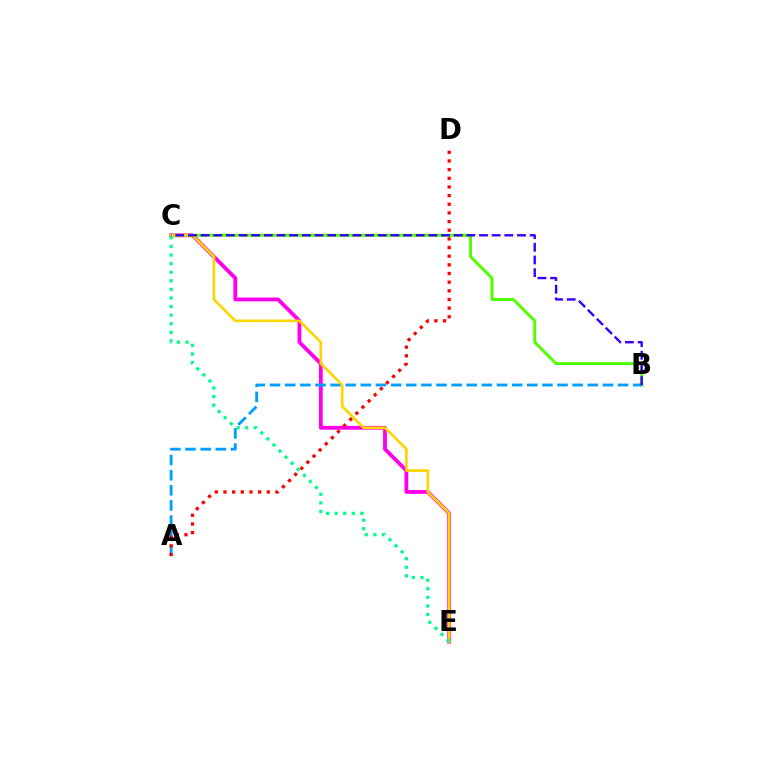{('C', 'E'): [{'color': '#ff00ed', 'line_style': 'solid', 'thickness': 2.75}, {'color': '#ffd500', 'line_style': 'solid', 'thickness': 1.92}, {'color': '#00ff86', 'line_style': 'dotted', 'thickness': 2.33}], ('B', 'C'): [{'color': '#4fff00', 'line_style': 'solid', 'thickness': 2.11}, {'color': '#3700ff', 'line_style': 'dashed', 'thickness': 1.72}], ('A', 'B'): [{'color': '#009eff', 'line_style': 'dashed', 'thickness': 2.06}], ('A', 'D'): [{'color': '#ff0000', 'line_style': 'dotted', 'thickness': 2.35}]}